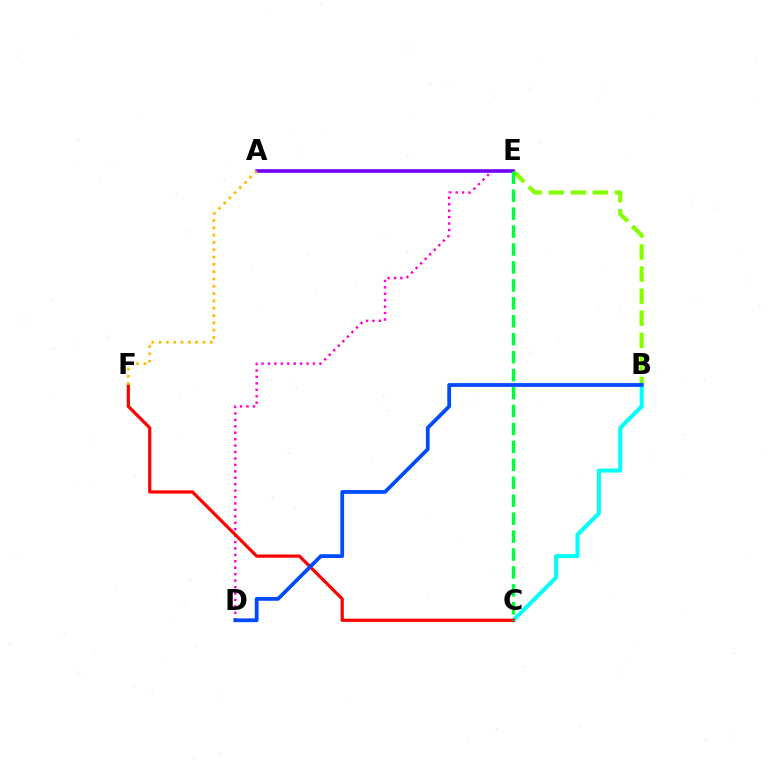{('D', 'E'): [{'color': '#ff00cf', 'line_style': 'dotted', 'thickness': 1.75}], ('B', 'E'): [{'color': '#84ff00', 'line_style': 'dashed', 'thickness': 3.0}], ('A', 'E'): [{'color': '#7200ff', 'line_style': 'solid', 'thickness': 2.59}], ('B', 'C'): [{'color': '#00fff6', 'line_style': 'solid', 'thickness': 2.89}], ('C', 'F'): [{'color': '#ff0000', 'line_style': 'solid', 'thickness': 2.3}], ('A', 'F'): [{'color': '#ffbd00', 'line_style': 'dotted', 'thickness': 1.99}], ('C', 'E'): [{'color': '#00ff39', 'line_style': 'dashed', 'thickness': 2.44}], ('B', 'D'): [{'color': '#004bff', 'line_style': 'solid', 'thickness': 2.72}]}